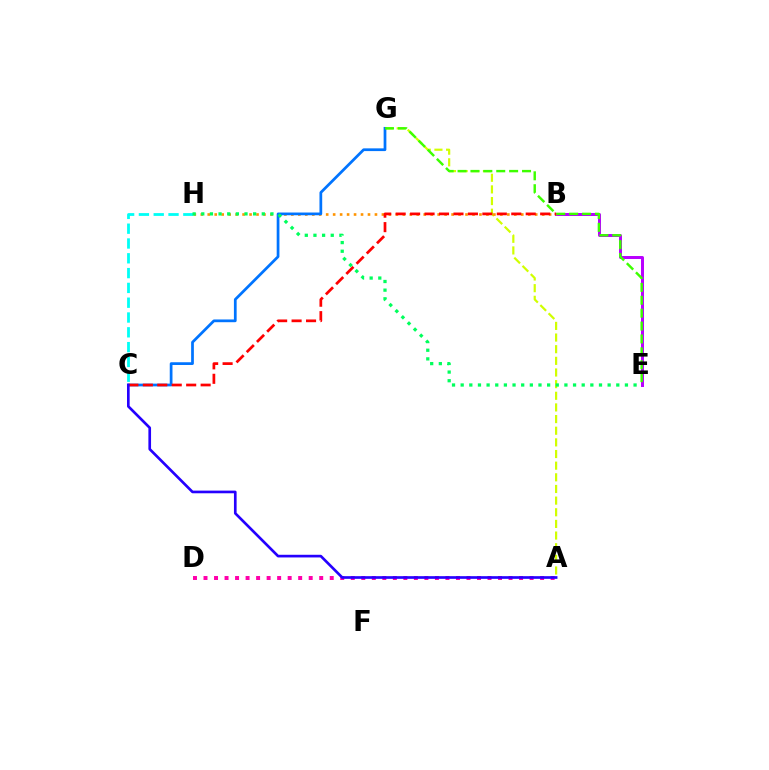{('B', 'E'): [{'color': '#b900ff', 'line_style': 'solid', 'thickness': 2.14}], ('A', 'D'): [{'color': '#ff00ac', 'line_style': 'dotted', 'thickness': 2.86}], ('A', 'G'): [{'color': '#d1ff00', 'line_style': 'dashed', 'thickness': 1.58}], ('B', 'H'): [{'color': '#ff9400', 'line_style': 'dotted', 'thickness': 1.89}], ('C', 'G'): [{'color': '#0074ff', 'line_style': 'solid', 'thickness': 1.97}], ('C', 'H'): [{'color': '#00fff6', 'line_style': 'dashed', 'thickness': 2.01}], ('B', 'C'): [{'color': '#ff0000', 'line_style': 'dashed', 'thickness': 1.96}], ('E', 'G'): [{'color': '#3dff00', 'line_style': 'dashed', 'thickness': 1.75}], ('E', 'H'): [{'color': '#00ff5c', 'line_style': 'dotted', 'thickness': 2.35}], ('A', 'C'): [{'color': '#2500ff', 'line_style': 'solid', 'thickness': 1.92}]}